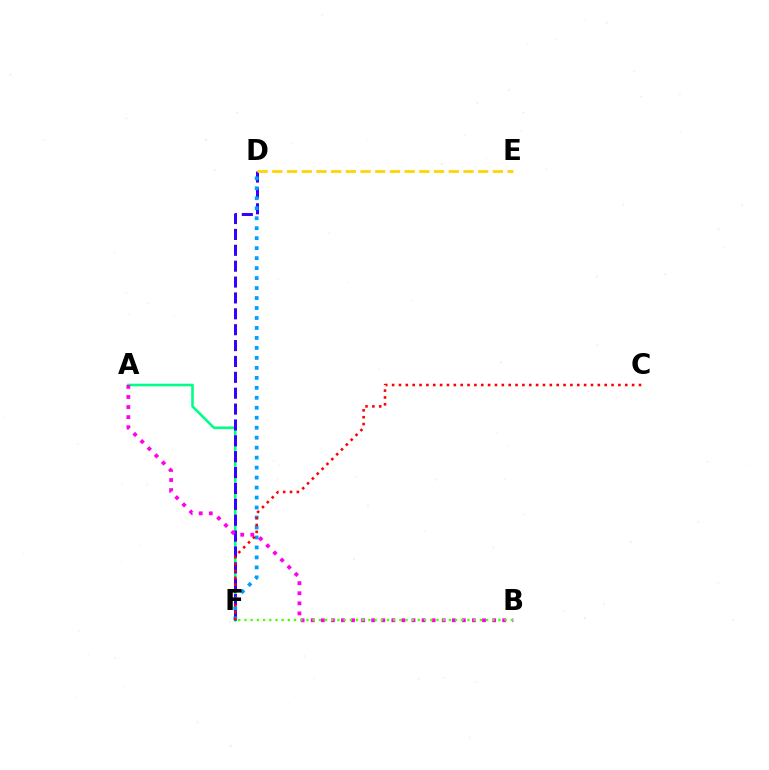{('A', 'F'): [{'color': '#00ff86', 'line_style': 'solid', 'thickness': 1.88}], ('D', 'F'): [{'color': '#3700ff', 'line_style': 'dashed', 'thickness': 2.16}, {'color': '#009eff', 'line_style': 'dotted', 'thickness': 2.71}], ('A', 'B'): [{'color': '#ff00ed', 'line_style': 'dotted', 'thickness': 2.74}], ('C', 'F'): [{'color': '#ff0000', 'line_style': 'dotted', 'thickness': 1.86}], ('D', 'E'): [{'color': '#ffd500', 'line_style': 'dashed', 'thickness': 2.0}], ('B', 'F'): [{'color': '#4fff00', 'line_style': 'dotted', 'thickness': 1.68}]}